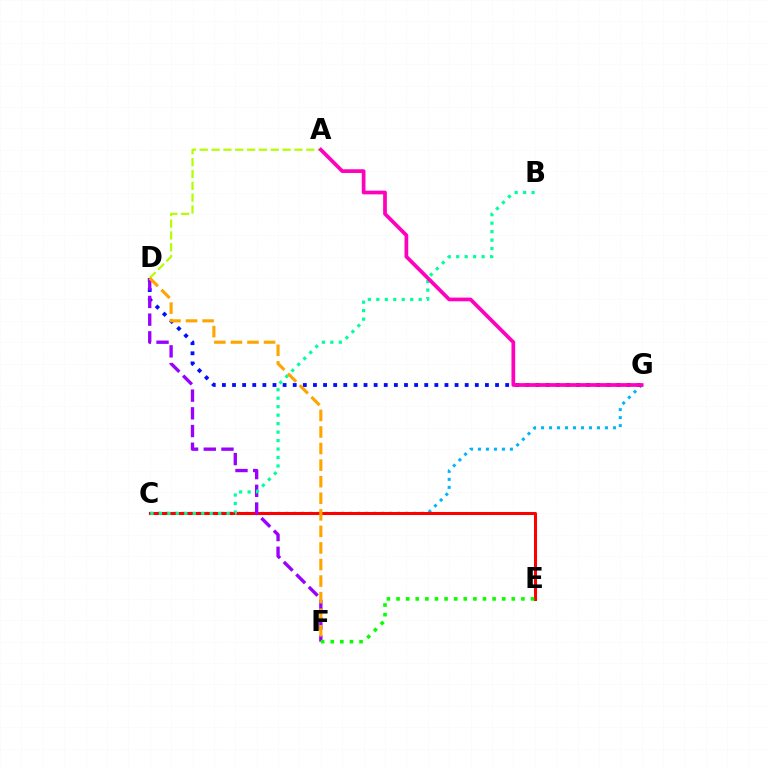{('C', 'G'): [{'color': '#00b5ff', 'line_style': 'dotted', 'thickness': 2.17}], ('C', 'E'): [{'color': '#ff0000', 'line_style': 'solid', 'thickness': 2.2}], ('D', 'G'): [{'color': '#0010ff', 'line_style': 'dotted', 'thickness': 2.75}], ('D', 'F'): [{'color': '#9b00ff', 'line_style': 'dashed', 'thickness': 2.41}, {'color': '#ffa500', 'line_style': 'dashed', 'thickness': 2.25}], ('B', 'C'): [{'color': '#00ff9d', 'line_style': 'dotted', 'thickness': 2.3}], ('A', 'D'): [{'color': '#b3ff00', 'line_style': 'dashed', 'thickness': 1.61}], ('A', 'G'): [{'color': '#ff00bd', 'line_style': 'solid', 'thickness': 2.68}], ('E', 'F'): [{'color': '#08ff00', 'line_style': 'dotted', 'thickness': 2.61}]}